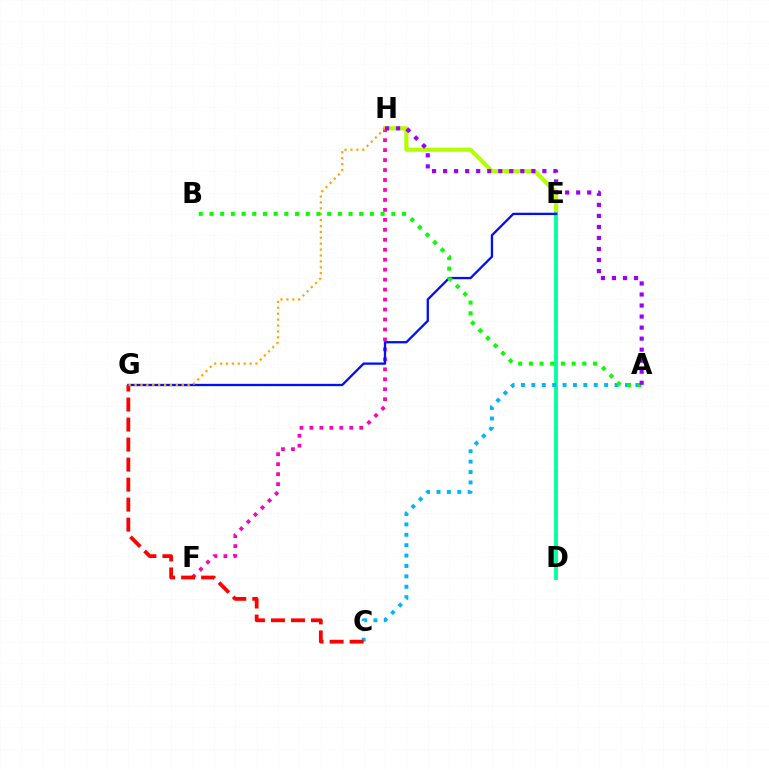{('E', 'H'): [{'color': '#b3ff00', 'line_style': 'solid', 'thickness': 2.98}], ('F', 'H'): [{'color': '#ff00bd', 'line_style': 'dotted', 'thickness': 2.71}], ('D', 'E'): [{'color': '#00ff9d', 'line_style': 'solid', 'thickness': 2.74}], ('A', 'C'): [{'color': '#00b5ff', 'line_style': 'dotted', 'thickness': 2.83}], ('E', 'G'): [{'color': '#0010ff', 'line_style': 'solid', 'thickness': 1.66}], ('C', 'G'): [{'color': '#ff0000', 'line_style': 'dashed', 'thickness': 2.72}], ('G', 'H'): [{'color': '#ffa500', 'line_style': 'dotted', 'thickness': 1.6}], ('A', 'B'): [{'color': '#08ff00', 'line_style': 'dotted', 'thickness': 2.91}], ('A', 'H'): [{'color': '#9b00ff', 'line_style': 'dotted', 'thickness': 3.0}]}